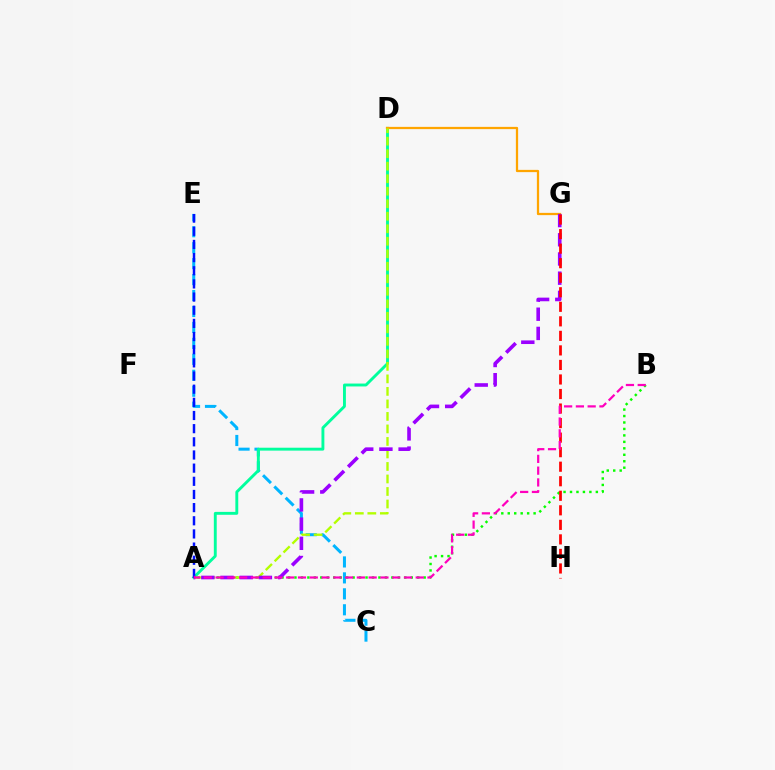{('C', 'E'): [{'color': '#00b5ff', 'line_style': 'dashed', 'thickness': 2.17}], ('A', 'B'): [{'color': '#08ff00', 'line_style': 'dotted', 'thickness': 1.76}, {'color': '#ff00bd', 'line_style': 'dashed', 'thickness': 1.6}], ('A', 'D'): [{'color': '#00ff9d', 'line_style': 'solid', 'thickness': 2.08}, {'color': '#b3ff00', 'line_style': 'dashed', 'thickness': 1.7}], ('D', 'G'): [{'color': '#ffa500', 'line_style': 'solid', 'thickness': 1.63}], ('A', 'E'): [{'color': '#0010ff', 'line_style': 'dashed', 'thickness': 1.79}], ('A', 'G'): [{'color': '#9b00ff', 'line_style': 'dashed', 'thickness': 2.61}], ('G', 'H'): [{'color': '#ff0000', 'line_style': 'dashed', 'thickness': 1.97}]}